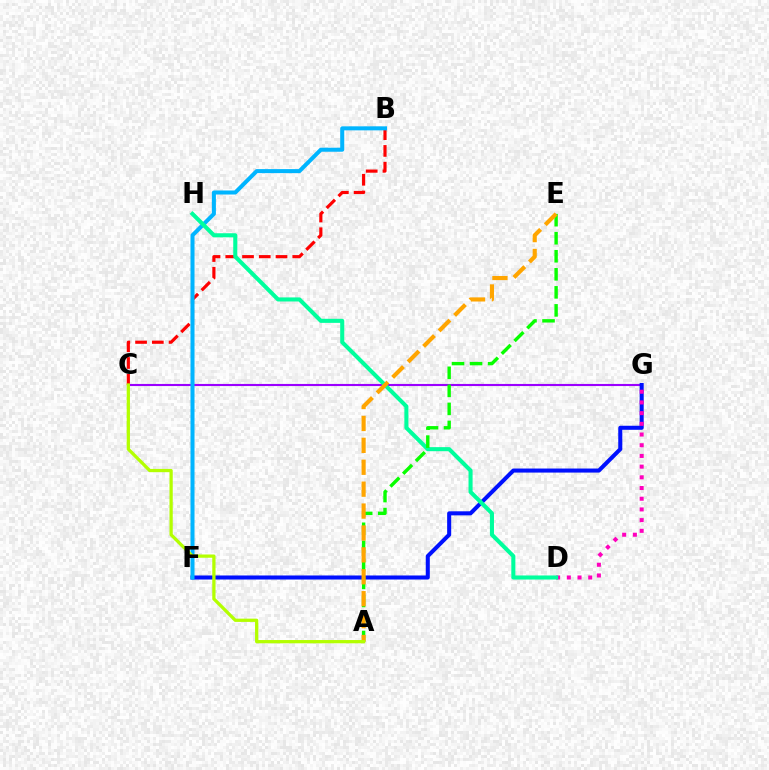{('C', 'G'): [{'color': '#9b00ff', 'line_style': 'solid', 'thickness': 1.53}], ('B', 'C'): [{'color': '#ff0000', 'line_style': 'dashed', 'thickness': 2.27}], ('F', 'G'): [{'color': '#0010ff', 'line_style': 'solid', 'thickness': 2.91}], ('B', 'F'): [{'color': '#00b5ff', 'line_style': 'solid', 'thickness': 2.9}], ('D', 'G'): [{'color': '#ff00bd', 'line_style': 'dotted', 'thickness': 2.91}], ('D', 'H'): [{'color': '#00ff9d', 'line_style': 'solid', 'thickness': 2.92}], ('A', 'E'): [{'color': '#08ff00', 'line_style': 'dashed', 'thickness': 2.45}, {'color': '#ffa500', 'line_style': 'dashed', 'thickness': 2.98}], ('A', 'C'): [{'color': '#b3ff00', 'line_style': 'solid', 'thickness': 2.34}]}